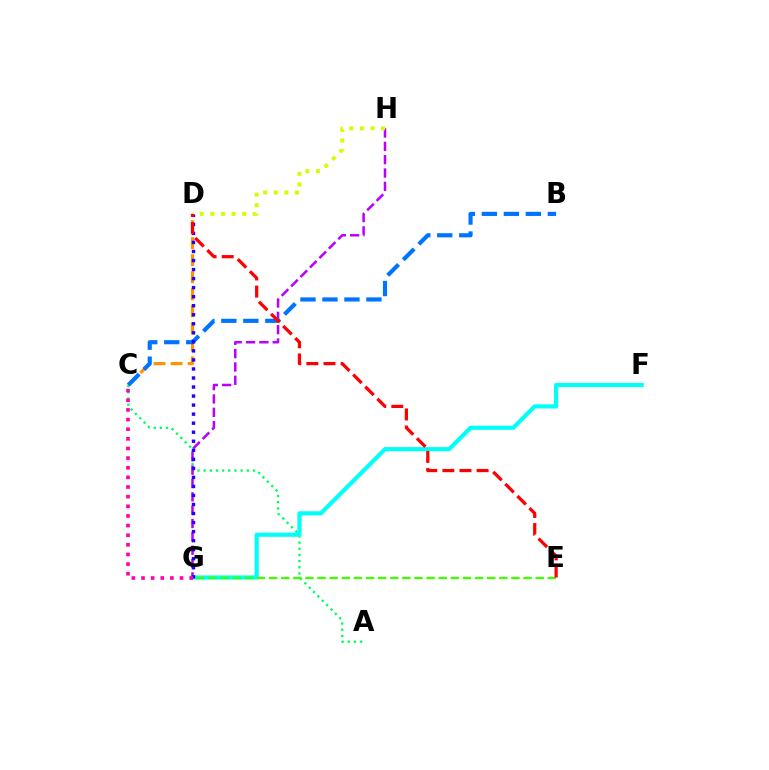{('A', 'C'): [{'color': '#00ff5c', 'line_style': 'dotted', 'thickness': 1.68}], ('F', 'G'): [{'color': '#00fff6', 'line_style': 'solid', 'thickness': 2.99}], ('C', 'D'): [{'color': '#ff9400', 'line_style': 'dashed', 'thickness': 2.32}], ('G', 'H'): [{'color': '#b900ff', 'line_style': 'dashed', 'thickness': 1.81}], ('B', 'C'): [{'color': '#0074ff', 'line_style': 'dashed', 'thickness': 2.99}], ('D', 'G'): [{'color': '#2500ff', 'line_style': 'dotted', 'thickness': 2.46}], ('E', 'G'): [{'color': '#3dff00', 'line_style': 'dashed', 'thickness': 1.65}], ('C', 'G'): [{'color': '#ff00ac', 'line_style': 'dotted', 'thickness': 2.62}], ('D', 'H'): [{'color': '#d1ff00', 'line_style': 'dotted', 'thickness': 2.88}], ('D', 'E'): [{'color': '#ff0000', 'line_style': 'dashed', 'thickness': 2.32}]}